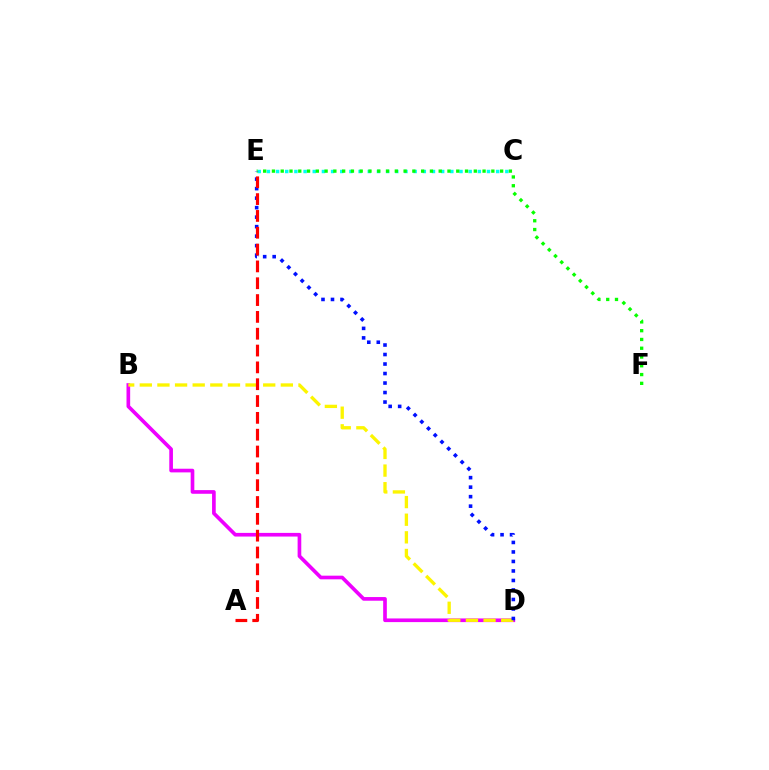{('B', 'D'): [{'color': '#ee00ff', 'line_style': 'solid', 'thickness': 2.63}, {'color': '#fcf500', 'line_style': 'dashed', 'thickness': 2.4}], ('C', 'E'): [{'color': '#00fff6', 'line_style': 'dotted', 'thickness': 2.49}], ('E', 'F'): [{'color': '#08ff00', 'line_style': 'dotted', 'thickness': 2.38}], ('D', 'E'): [{'color': '#0010ff', 'line_style': 'dotted', 'thickness': 2.58}], ('A', 'E'): [{'color': '#ff0000', 'line_style': 'dashed', 'thickness': 2.29}]}